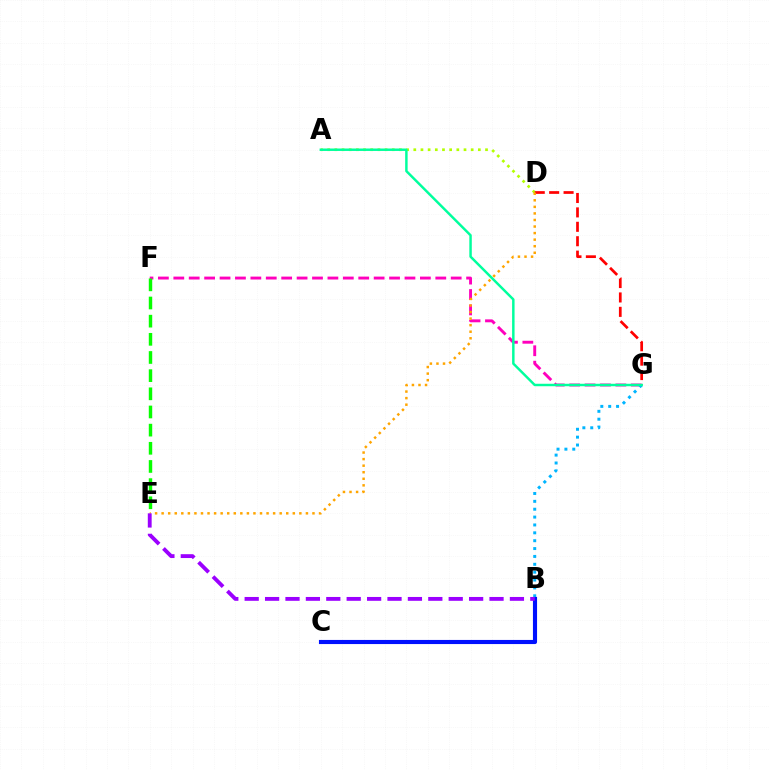{('F', 'G'): [{'color': '#ff00bd', 'line_style': 'dashed', 'thickness': 2.09}], ('E', 'F'): [{'color': '#08ff00', 'line_style': 'dashed', 'thickness': 2.47}], ('B', 'G'): [{'color': '#00b5ff', 'line_style': 'dotted', 'thickness': 2.14}], ('B', 'C'): [{'color': '#0010ff', 'line_style': 'solid', 'thickness': 2.97}], ('A', 'D'): [{'color': '#b3ff00', 'line_style': 'dotted', 'thickness': 1.95}], ('D', 'G'): [{'color': '#ff0000', 'line_style': 'dashed', 'thickness': 1.96}], ('D', 'E'): [{'color': '#ffa500', 'line_style': 'dotted', 'thickness': 1.78}], ('A', 'G'): [{'color': '#00ff9d', 'line_style': 'solid', 'thickness': 1.77}], ('B', 'E'): [{'color': '#9b00ff', 'line_style': 'dashed', 'thickness': 2.77}]}